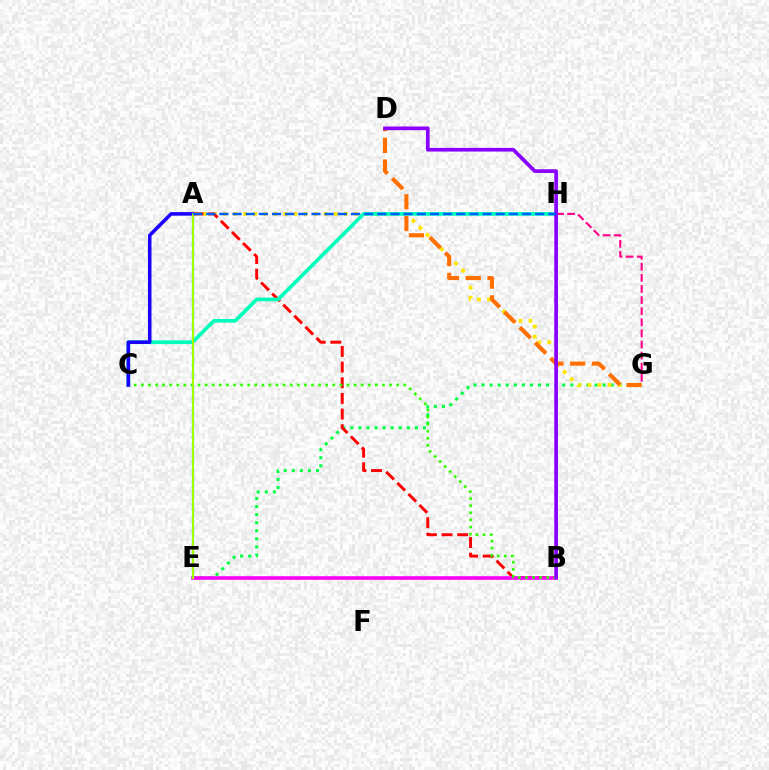{('E', 'G'): [{'color': '#00ff45', 'line_style': 'dotted', 'thickness': 2.19}], ('A', 'G'): [{'color': '#ffe600', 'line_style': 'dotted', 'thickness': 2.73}], ('A', 'B'): [{'color': '#ff0000', 'line_style': 'dashed', 'thickness': 2.13}], ('G', 'H'): [{'color': '#ff0088', 'line_style': 'dashed', 'thickness': 1.51}], ('D', 'G'): [{'color': '#ff7000', 'line_style': 'dashed', 'thickness': 2.96}], ('C', 'H'): [{'color': '#00ffbb', 'line_style': 'solid', 'thickness': 2.66}], ('B', 'E'): [{'color': '#fa00f9', 'line_style': 'solid', 'thickness': 2.59}], ('B', 'C'): [{'color': '#31ff00', 'line_style': 'dotted', 'thickness': 1.93}], ('A', 'E'): [{'color': '#00d3ff', 'line_style': 'dashed', 'thickness': 1.64}, {'color': '#a2ff00', 'line_style': 'solid', 'thickness': 1.5}], ('A', 'C'): [{'color': '#1900ff', 'line_style': 'solid', 'thickness': 2.55}], ('B', 'D'): [{'color': '#8a00ff', 'line_style': 'solid', 'thickness': 2.66}], ('A', 'H'): [{'color': '#005dff', 'line_style': 'dashed', 'thickness': 1.79}]}